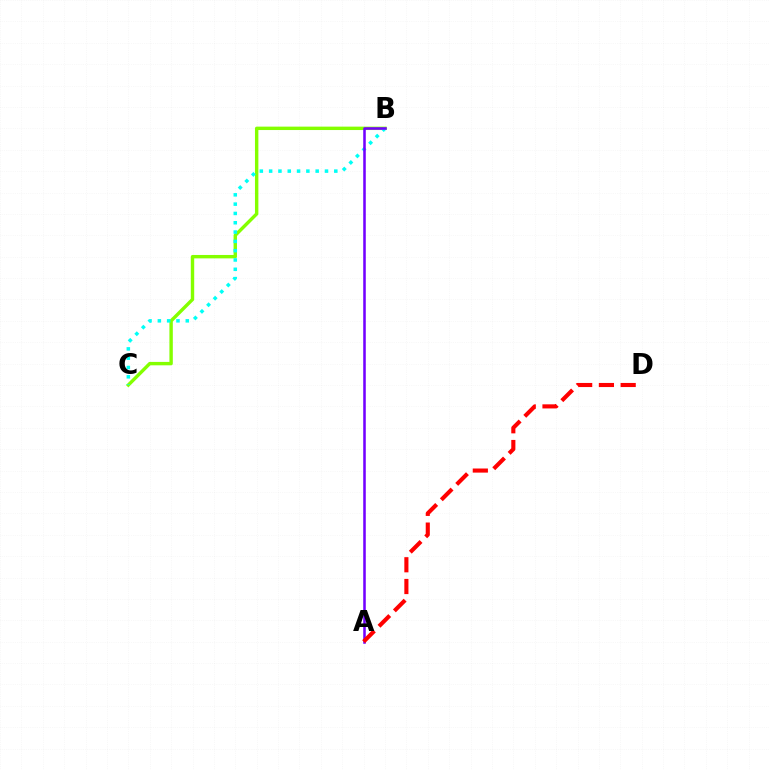{('B', 'C'): [{'color': '#84ff00', 'line_style': 'solid', 'thickness': 2.45}, {'color': '#00fff6', 'line_style': 'dotted', 'thickness': 2.53}], ('A', 'B'): [{'color': '#7200ff', 'line_style': 'solid', 'thickness': 1.84}], ('A', 'D'): [{'color': '#ff0000', 'line_style': 'dashed', 'thickness': 2.96}]}